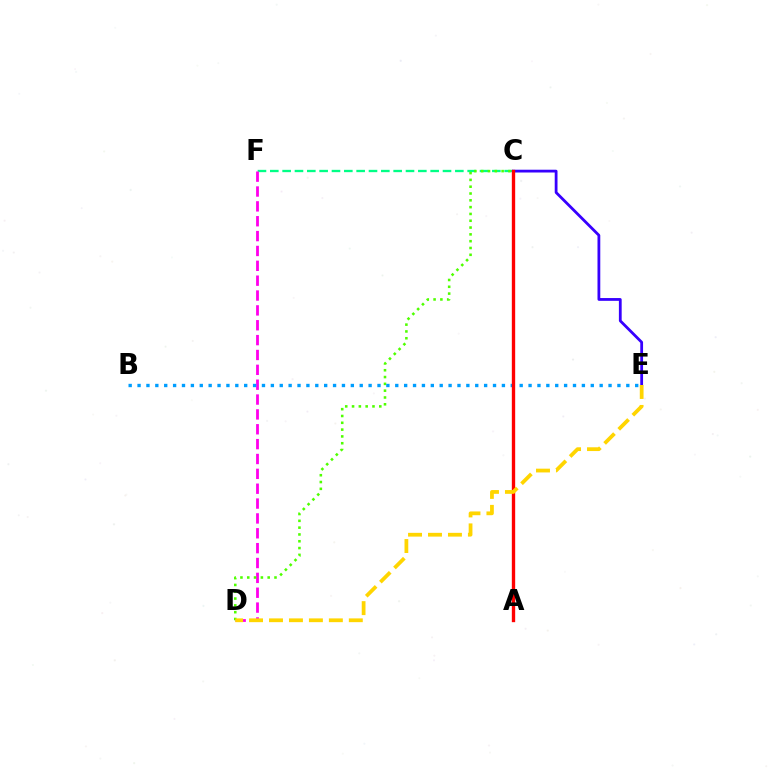{('C', 'F'): [{'color': '#00ff86', 'line_style': 'dashed', 'thickness': 1.68}], ('D', 'F'): [{'color': '#ff00ed', 'line_style': 'dashed', 'thickness': 2.02}], ('C', 'D'): [{'color': '#4fff00', 'line_style': 'dotted', 'thickness': 1.85}], ('B', 'E'): [{'color': '#009eff', 'line_style': 'dotted', 'thickness': 2.41}], ('C', 'E'): [{'color': '#3700ff', 'line_style': 'solid', 'thickness': 2.01}], ('A', 'C'): [{'color': '#ff0000', 'line_style': 'solid', 'thickness': 2.42}], ('D', 'E'): [{'color': '#ffd500', 'line_style': 'dashed', 'thickness': 2.71}]}